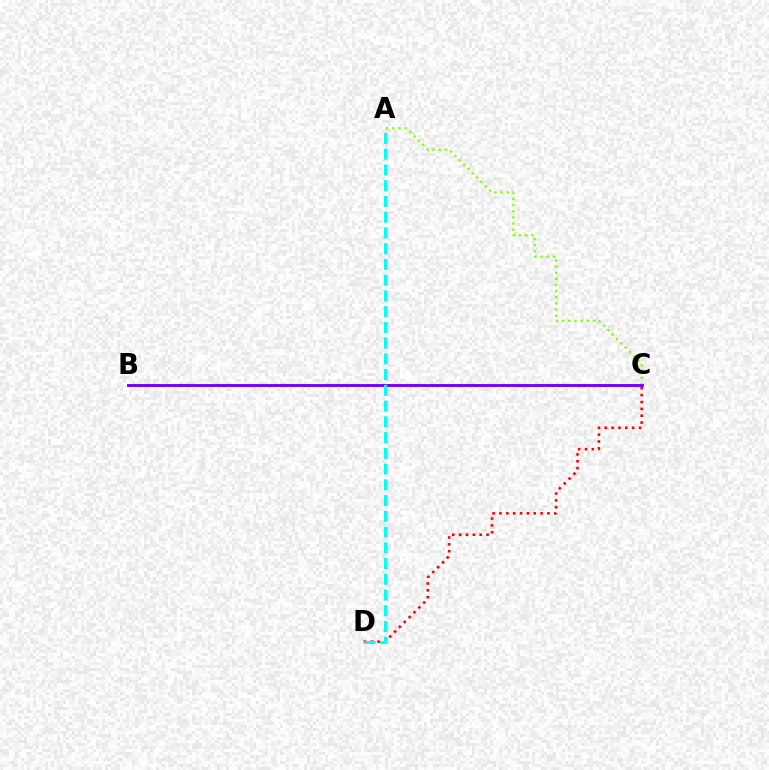{('A', 'C'): [{'color': '#84ff00', 'line_style': 'dotted', 'thickness': 1.67}], ('B', 'C'): [{'color': '#7200ff', 'line_style': 'solid', 'thickness': 2.08}], ('C', 'D'): [{'color': '#ff0000', 'line_style': 'dotted', 'thickness': 1.86}], ('A', 'D'): [{'color': '#00fff6', 'line_style': 'dashed', 'thickness': 2.14}]}